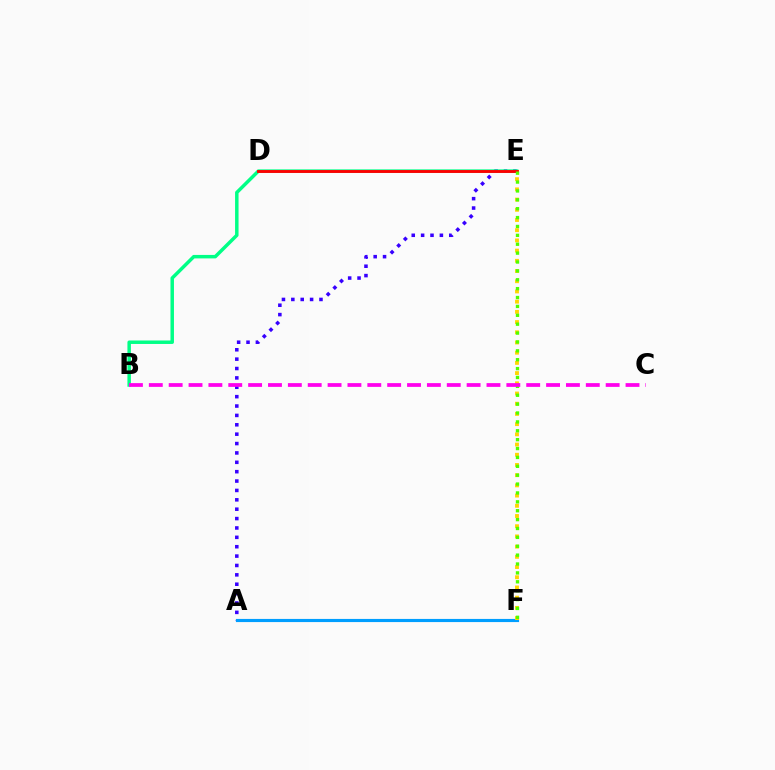{('A', 'E'): [{'color': '#3700ff', 'line_style': 'dotted', 'thickness': 2.55}], ('A', 'F'): [{'color': '#009eff', 'line_style': 'solid', 'thickness': 2.27}], ('B', 'E'): [{'color': '#00ff86', 'line_style': 'solid', 'thickness': 2.5}], ('E', 'F'): [{'color': '#ffd500', 'line_style': 'dotted', 'thickness': 2.77}, {'color': '#4fff00', 'line_style': 'dotted', 'thickness': 2.41}], ('D', 'E'): [{'color': '#ff0000', 'line_style': 'solid', 'thickness': 2.07}], ('B', 'C'): [{'color': '#ff00ed', 'line_style': 'dashed', 'thickness': 2.7}]}